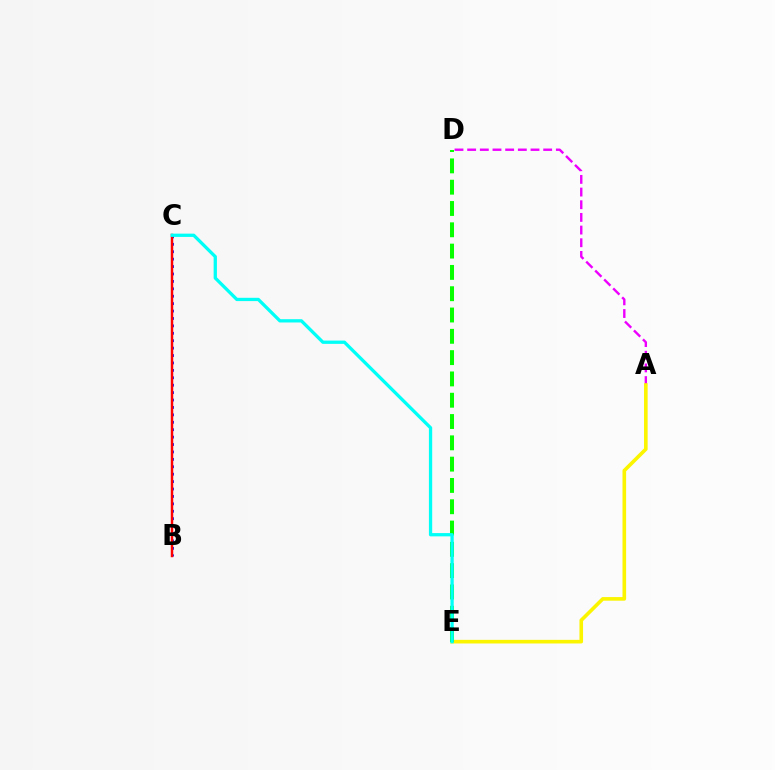{('B', 'C'): [{'color': '#0010ff', 'line_style': 'dotted', 'thickness': 2.01}, {'color': '#ff0000', 'line_style': 'solid', 'thickness': 1.77}], ('A', 'D'): [{'color': '#ee00ff', 'line_style': 'dashed', 'thickness': 1.72}], ('A', 'E'): [{'color': '#fcf500', 'line_style': 'solid', 'thickness': 2.61}], ('D', 'E'): [{'color': '#08ff00', 'line_style': 'dashed', 'thickness': 2.89}], ('C', 'E'): [{'color': '#00fff6', 'line_style': 'solid', 'thickness': 2.37}]}